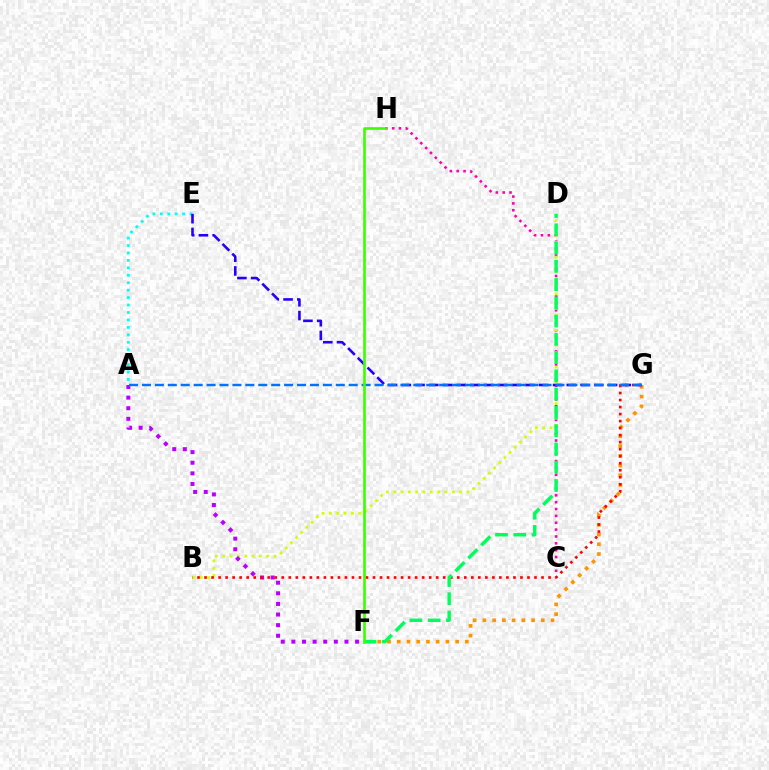{('C', 'H'): [{'color': '#ff00ac', 'line_style': 'dotted', 'thickness': 1.86}], ('B', 'D'): [{'color': '#d1ff00', 'line_style': 'dotted', 'thickness': 1.99}], ('A', 'F'): [{'color': '#b900ff', 'line_style': 'dotted', 'thickness': 2.88}], ('F', 'G'): [{'color': '#ff9400', 'line_style': 'dotted', 'thickness': 2.64}], ('A', 'E'): [{'color': '#00fff6', 'line_style': 'dotted', 'thickness': 2.02}], ('E', 'G'): [{'color': '#2500ff', 'line_style': 'dashed', 'thickness': 1.87}], ('B', 'G'): [{'color': '#ff0000', 'line_style': 'dotted', 'thickness': 1.91}], ('A', 'G'): [{'color': '#0074ff', 'line_style': 'dashed', 'thickness': 1.76}], ('D', 'F'): [{'color': '#00ff5c', 'line_style': 'dashed', 'thickness': 2.48}], ('F', 'H'): [{'color': '#3dff00', 'line_style': 'solid', 'thickness': 1.91}]}